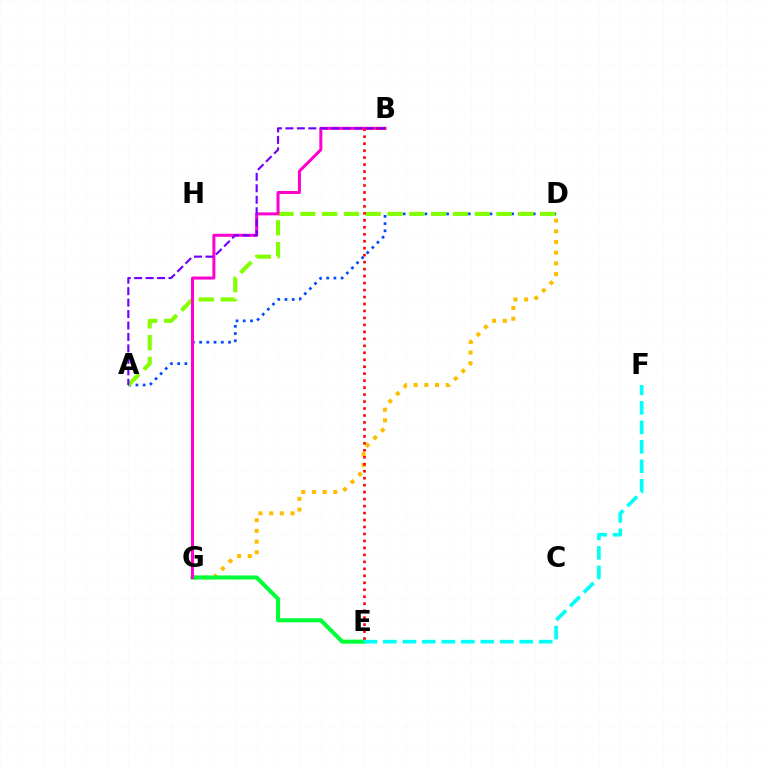{('D', 'G'): [{'color': '#ffbd00', 'line_style': 'dotted', 'thickness': 2.9}], ('E', 'G'): [{'color': '#00ff39', 'line_style': 'solid', 'thickness': 2.94}], ('A', 'D'): [{'color': '#004bff', 'line_style': 'dotted', 'thickness': 1.96}, {'color': '#84ff00', 'line_style': 'dashed', 'thickness': 2.96}], ('E', 'F'): [{'color': '#00fff6', 'line_style': 'dashed', 'thickness': 2.65}], ('B', 'G'): [{'color': '#ff00cf', 'line_style': 'solid', 'thickness': 2.17}], ('B', 'E'): [{'color': '#ff0000', 'line_style': 'dotted', 'thickness': 1.89}], ('A', 'B'): [{'color': '#7200ff', 'line_style': 'dashed', 'thickness': 1.56}]}